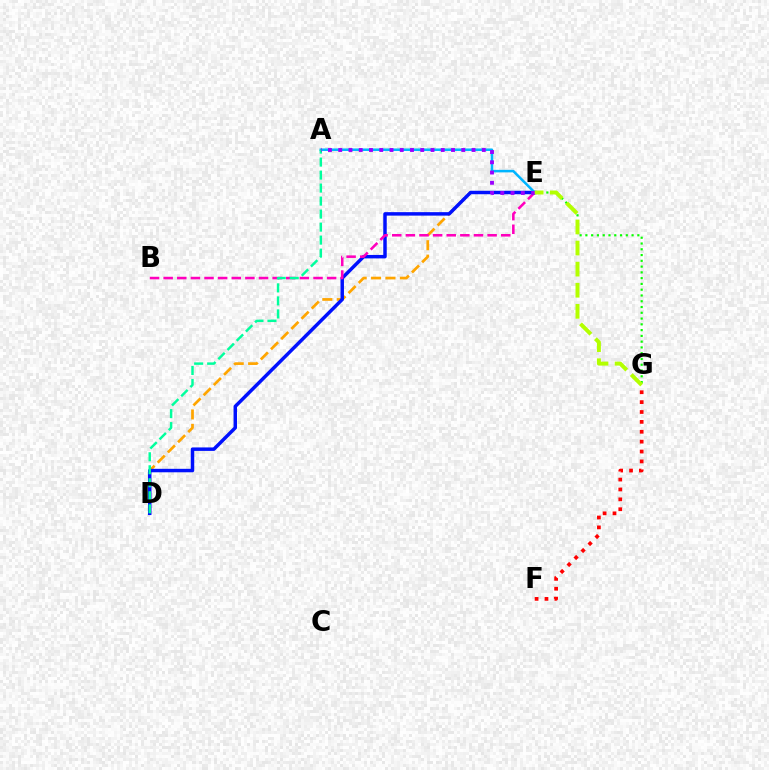{('D', 'E'): [{'color': '#ffa500', 'line_style': 'dashed', 'thickness': 1.96}, {'color': '#0010ff', 'line_style': 'solid', 'thickness': 2.5}], ('E', 'G'): [{'color': '#08ff00', 'line_style': 'dotted', 'thickness': 1.57}, {'color': '#b3ff00', 'line_style': 'dashed', 'thickness': 2.86}], ('B', 'E'): [{'color': '#ff00bd', 'line_style': 'dashed', 'thickness': 1.85}], ('A', 'E'): [{'color': '#00b5ff', 'line_style': 'solid', 'thickness': 1.83}, {'color': '#9b00ff', 'line_style': 'dotted', 'thickness': 2.79}], ('F', 'G'): [{'color': '#ff0000', 'line_style': 'dotted', 'thickness': 2.69}], ('A', 'D'): [{'color': '#00ff9d', 'line_style': 'dashed', 'thickness': 1.77}]}